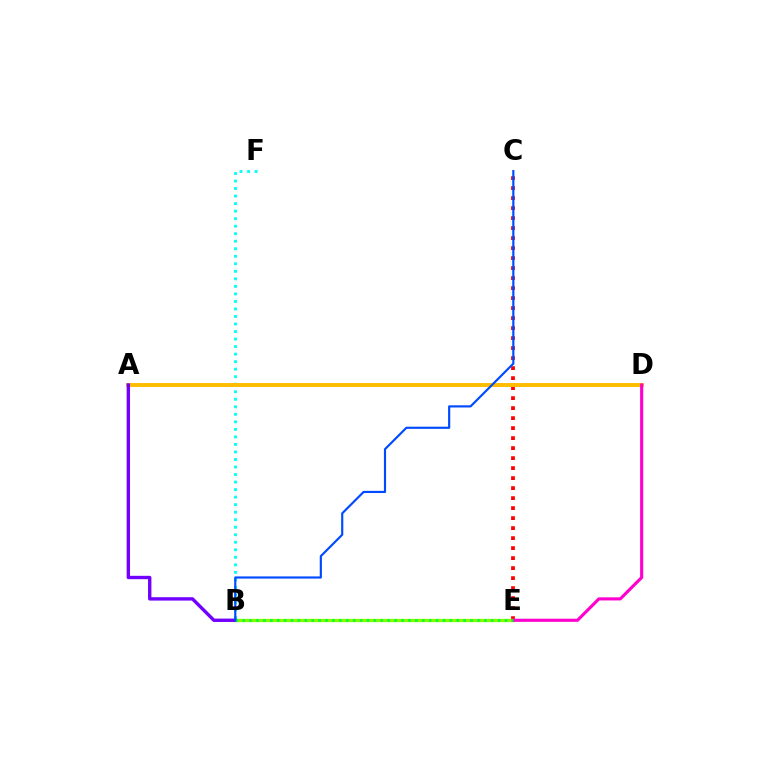{('C', 'E'): [{'color': '#ff0000', 'line_style': 'dotted', 'thickness': 2.72}], ('B', 'F'): [{'color': '#00fff6', 'line_style': 'dotted', 'thickness': 2.04}], ('A', 'D'): [{'color': '#ffbd00', 'line_style': 'solid', 'thickness': 2.82}], ('B', 'E'): [{'color': '#84ff00', 'line_style': 'solid', 'thickness': 2.4}, {'color': '#00ff39', 'line_style': 'dotted', 'thickness': 1.88}], ('D', 'E'): [{'color': '#ff00cf', 'line_style': 'solid', 'thickness': 2.24}], ('A', 'B'): [{'color': '#7200ff', 'line_style': 'solid', 'thickness': 2.43}], ('B', 'C'): [{'color': '#004bff', 'line_style': 'solid', 'thickness': 1.56}]}